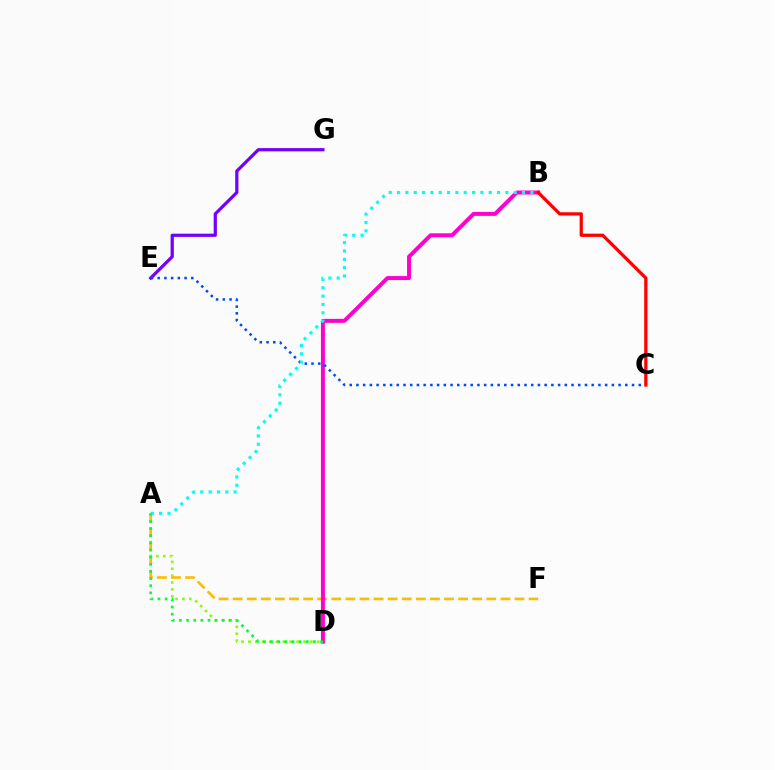{('A', 'D'): [{'color': '#84ff00', 'line_style': 'dotted', 'thickness': 1.87}, {'color': '#00ff39', 'line_style': 'dotted', 'thickness': 1.94}], ('A', 'F'): [{'color': '#ffbd00', 'line_style': 'dashed', 'thickness': 1.91}], ('B', 'D'): [{'color': '#ff00cf', 'line_style': 'solid', 'thickness': 2.85}], ('E', 'G'): [{'color': '#7200ff', 'line_style': 'solid', 'thickness': 2.32}], ('C', 'E'): [{'color': '#004bff', 'line_style': 'dotted', 'thickness': 1.83}], ('B', 'C'): [{'color': '#ff0000', 'line_style': 'solid', 'thickness': 2.34}], ('A', 'B'): [{'color': '#00fff6', 'line_style': 'dotted', 'thickness': 2.26}]}